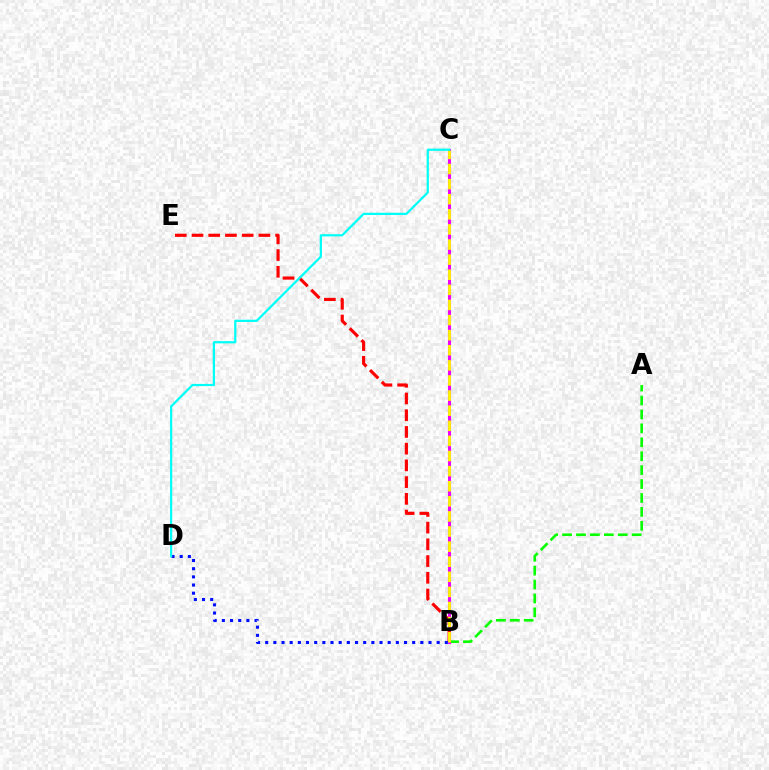{('A', 'B'): [{'color': '#08ff00', 'line_style': 'dashed', 'thickness': 1.89}], ('B', 'C'): [{'color': '#ee00ff', 'line_style': 'solid', 'thickness': 2.21}, {'color': '#fcf500', 'line_style': 'dashed', 'thickness': 2.05}], ('B', 'E'): [{'color': '#ff0000', 'line_style': 'dashed', 'thickness': 2.27}], ('B', 'D'): [{'color': '#0010ff', 'line_style': 'dotted', 'thickness': 2.22}], ('C', 'D'): [{'color': '#00fff6', 'line_style': 'solid', 'thickness': 1.61}]}